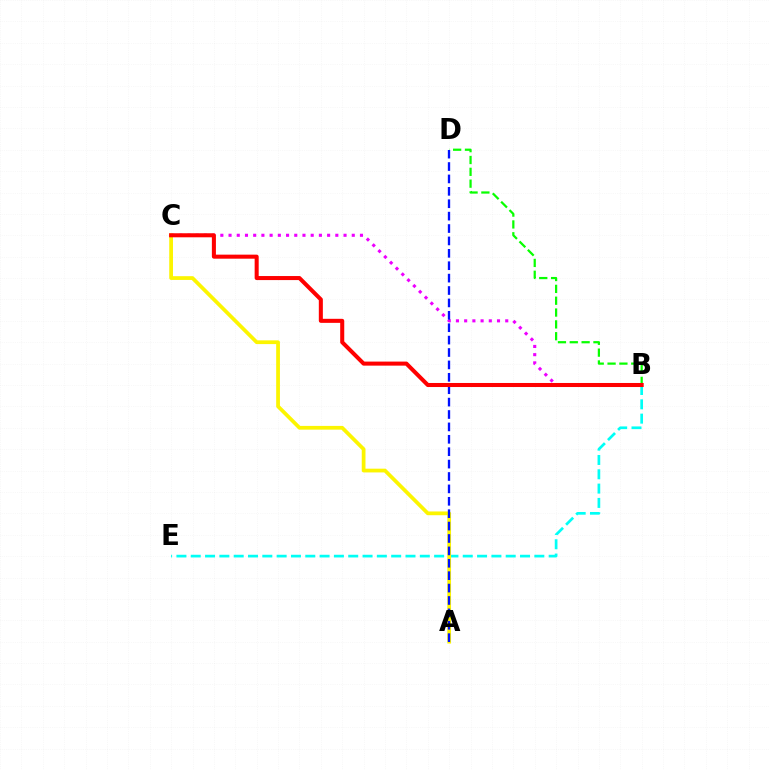{('B', 'E'): [{'color': '#00fff6', 'line_style': 'dashed', 'thickness': 1.94}], ('B', 'C'): [{'color': '#ee00ff', 'line_style': 'dotted', 'thickness': 2.23}, {'color': '#ff0000', 'line_style': 'solid', 'thickness': 2.91}], ('B', 'D'): [{'color': '#08ff00', 'line_style': 'dashed', 'thickness': 1.61}], ('A', 'C'): [{'color': '#fcf500', 'line_style': 'solid', 'thickness': 2.7}], ('A', 'D'): [{'color': '#0010ff', 'line_style': 'dashed', 'thickness': 1.68}]}